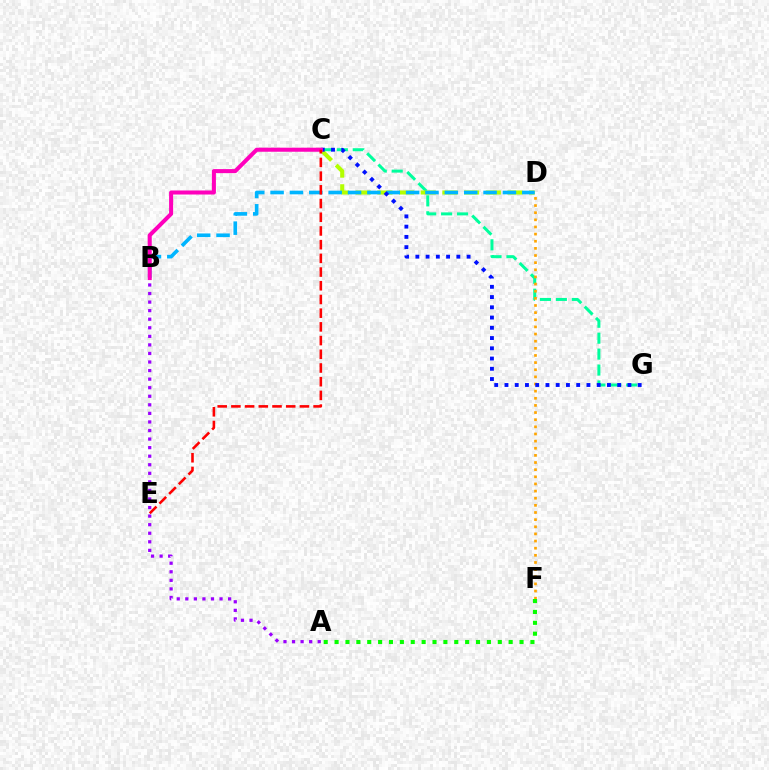{('C', 'G'): [{'color': '#00ff9d', 'line_style': 'dashed', 'thickness': 2.16}, {'color': '#0010ff', 'line_style': 'dotted', 'thickness': 2.78}], ('D', 'F'): [{'color': '#ffa500', 'line_style': 'dotted', 'thickness': 1.94}], ('A', 'B'): [{'color': '#9b00ff', 'line_style': 'dotted', 'thickness': 2.33}], ('C', 'D'): [{'color': '#b3ff00', 'line_style': 'dashed', 'thickness': 2.95}], ('B', 'D'): [{'color': '#00b5ff', 'line_style': 'dashed', 'thickness': 2.63}], ('A', 'F'): [{'color': '#08ff00', 'line_style': 'dotted', 'thickness': 2.96}], ('B', 'C'): [{'color': '#ff00bd', 'line_style': 'solid', 'thickness': 2.91}], ('C', 'E'): [{'color': '#ff0000', 'line_style': 'dashed', 'thickness': 1.86}]}